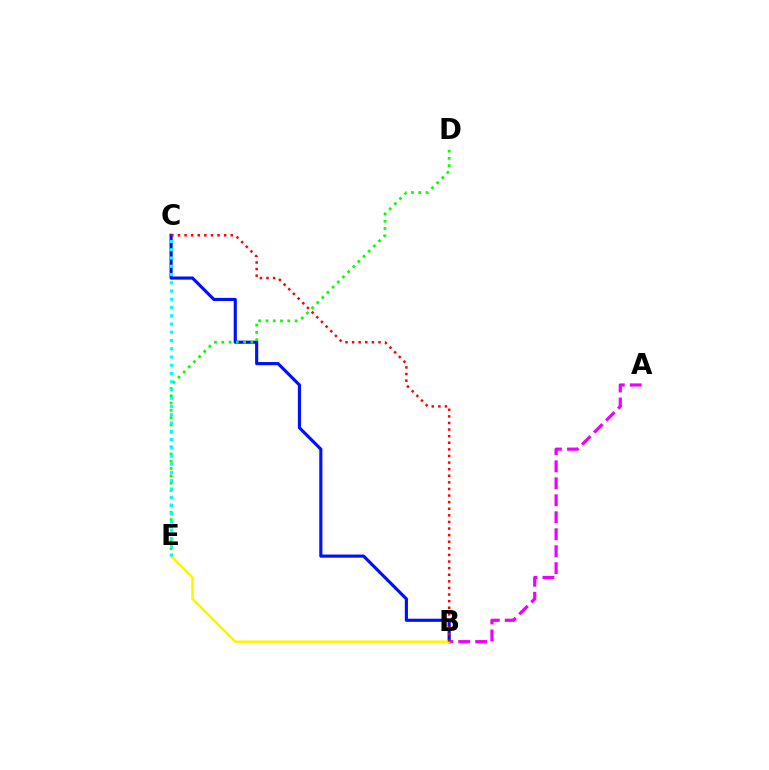{('A', 'B'): [{'color': '#ee00ff', 'line_style': 'dashed', 'thickness': 2.31}], ('B', 'C'): [{'color': '#0010ff', 'line_style': 'solid', 'thickness': 2.26}, {'color': '#ff0000', 'line_style': 'dotted', 'thickness': 1.79}], ('B', 'E'): [{'color': '#fcf500', 'line_style': 'solid', 'thickness': 1.8}], ('D', 'E'): [{'color': '#08ff00', 'line_style': 'dotted', 'thickness': 1.98}], ('C', 'E'): [{'color': '#00fff6', 'line_style': 'dotted', 'thickness': 2.24}]}